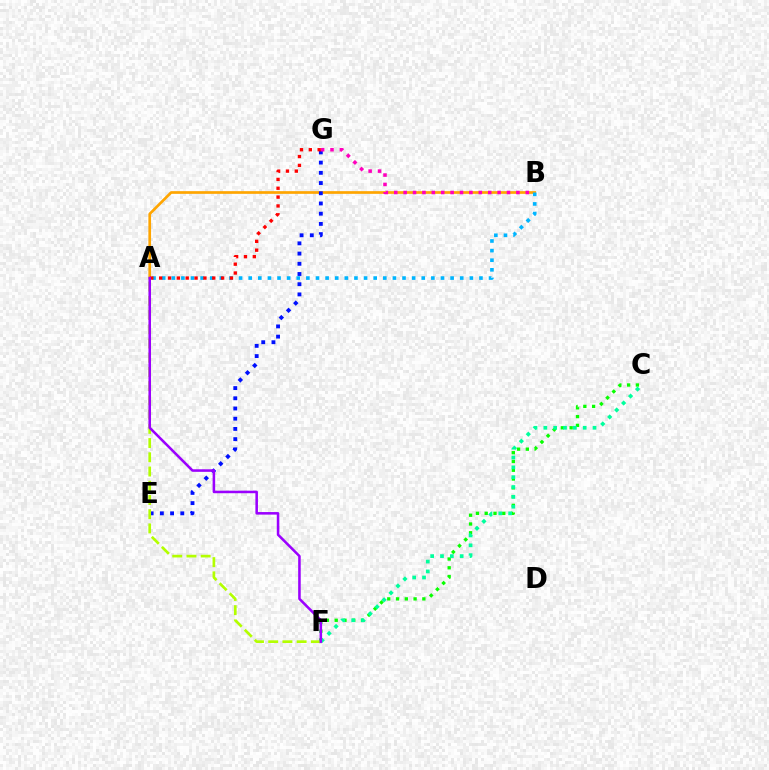{('A', 'B'): [{'color': '#ffa500', 'line_style': 'solid', 'thickness': 1.93}, {'color': '#00b5ff', 'line_style': 'dotted', 'thickness': 2.61}], ('E', 'G'): [{'color': '#0010ff', 'line_style': 'dotted', 'thickness': 2.77}], ('B', 'G'): [{'color': '#ff00bd', 'line_style': 'dotted', 'thickness': 2.55}], ('C', 'F'): [{'color': '#08ff00', 'line_style': 'dotted', 'thickness': 2.38}, {'color': '#00ff9d', 'line_style': 'dotted', 'thickness': 2.67}], ('A', 'F'): [{'color': '#b3ff00', 'line_style': 'dashed', 'thickness': 1.93}, {'color': '#9b00ff', 'line_style': 'solid', 'thickness': 1.84}], ('A', 'G'): [{'color': '#ff0000', 'line_style': 'dotted', 'thickness': 2.4}]}